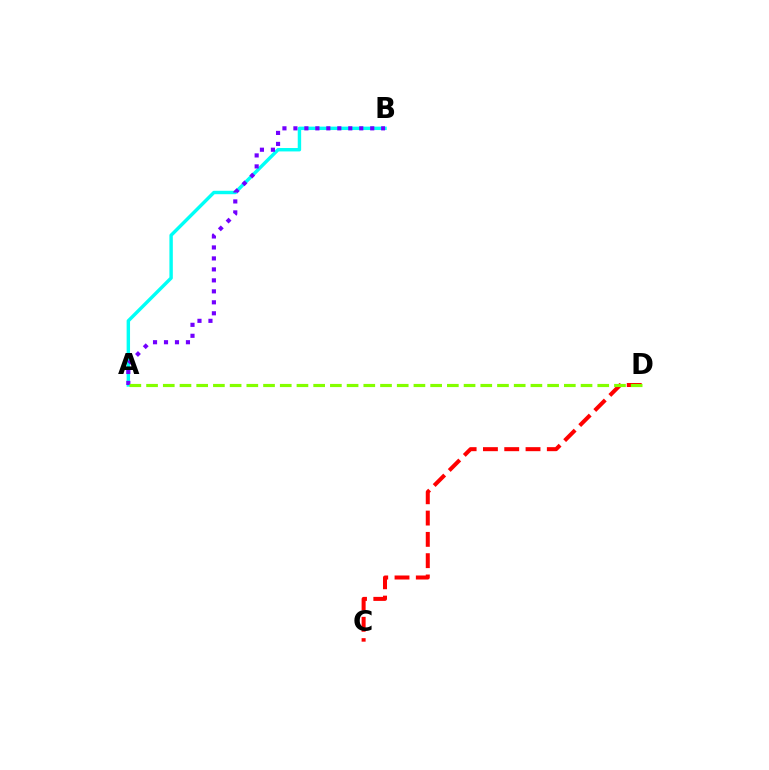{('A', 'B'): [{'color': '#00fff6', 'line_style': 'solid', 'thickness': 2.46}, {'color': '#7200ff', 'line_style': 'dotted', 'thickness': 2.98}], ('C', 'D'): [{'color': '#ff0000', 'line_style': 'dashed', 'thickness': 2.89}], ('A', 'D'): [{'color': '#84ff00', 'line_style': 'dashed', 'thickness': 2.27}]}